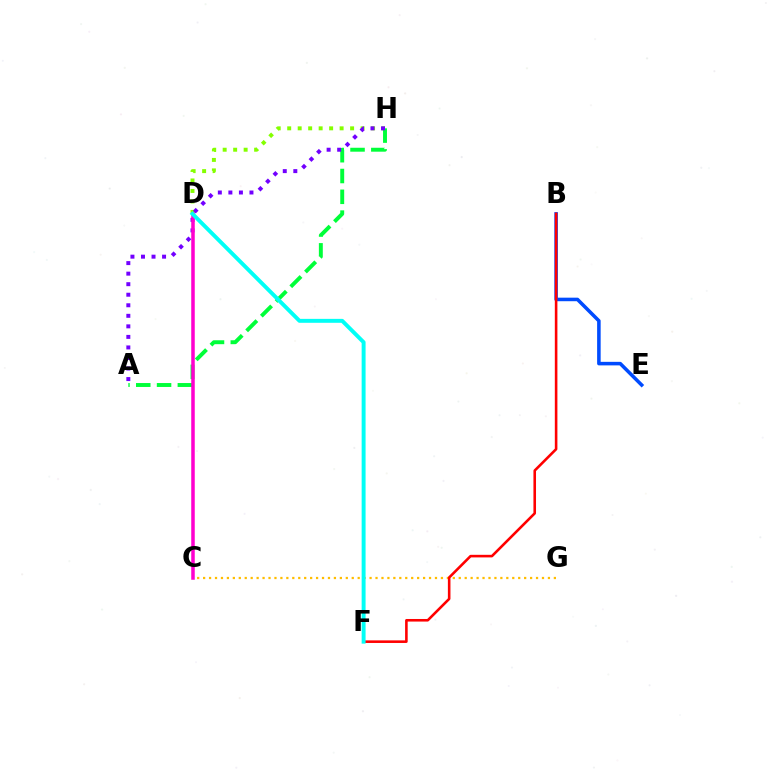{('D', 'H'): [{'color': '#84ff00', 'line_style': 'dotted', 'thickness': 2.85}], ('C', 'G'): [{'color': '#ffbd00', 'line_style': 'dotted', 'thickness': 1.62}], ('A', 'H'): [{'color': '#00ff39', 'line_style': 'dashed', 'thickness': 2.83}, {'color': '#7200ff', 'line_style': 'dotted', 'thickness': 2.86}], ('B', 'E'): [{'color': '#004bff', 'line_style': 'solid', 'thickness': 2.55}], ('B', 'F'): [{'color': '#ff0000', 'line_style': 'solid', 'thickness': 1.86}], ('C', 'D'): [{'color': '#ff00cf', 'line_style': 'solid', 'thickness': 2.53}], ('D', 'F'): [{'color': '#00fff6', 'line_style': 'solid', 'thickness': 2.83}]}